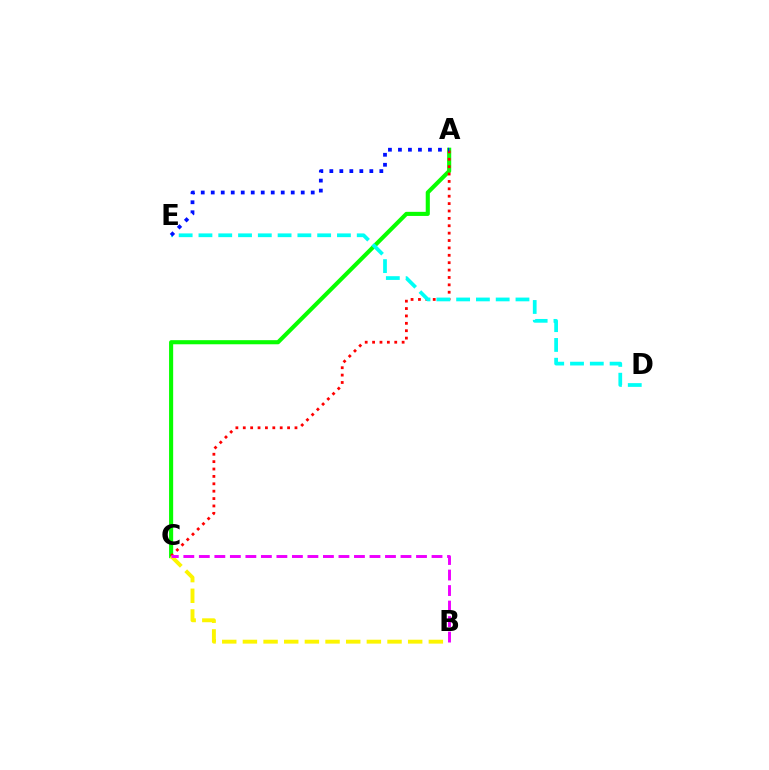{('A', 'C'): [{'color': '#08ff00', 'line_style': 'solid', 'thickness': 2.95}, {'color': '#ff0000', 'line_style': 'dotted', 'thickness': 2.01}], ('D', 'E'): [{'color': '#00fff6', 'line_style': 'dashed', 'thickness': 2.69}], ('B', 'C'): [{'color': '#fcf500', 'line_style': 'dashed', 'thickness': 2.81}, {'color': '#ee00ff', 'line_style': 'dashed', 'thickness': 2.11}], ('A', 'E'): [{'color': '#0010ff', 'line_style': 'dotted', 'thickness': 2.72}]}